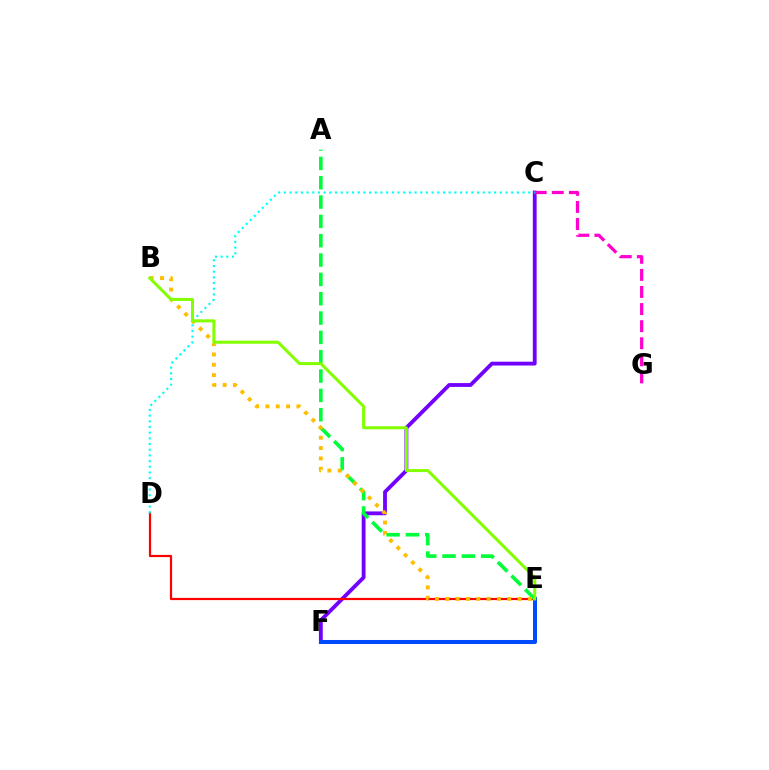{('C', 'F'): [{'color': '#7200ff', 'line_style': 'solid', 'thickness': 2.75}], ('D', 'E'): [{'color': '#ff0000', 'line_style': 'solid', 'thickness': 1.59}], ('E', 'F'): [{'color': '#004bff', 'line_style': 'solid', 'thickness': 2.9}], ('C', 'G'): [{'color': '#ff00cf', 'line_style': 'dashed', 'thickness': 2.32}], ('A', 'E'): [{'color': '#00ff39', 'line_style': 'dashed', 'thickness': 2.63}], ('C', 'D'): [{'color': '#00fff6', 'line_style': 'dotted', 'thickness': 1.54}], ('B', 'E'): [{'color': '#ffbd00', 'line_style': 'dotted', 'thickness': 2.8}, {'color': '#84ff00', 'line_style': 'solid', 'thickness': 2.17}]}